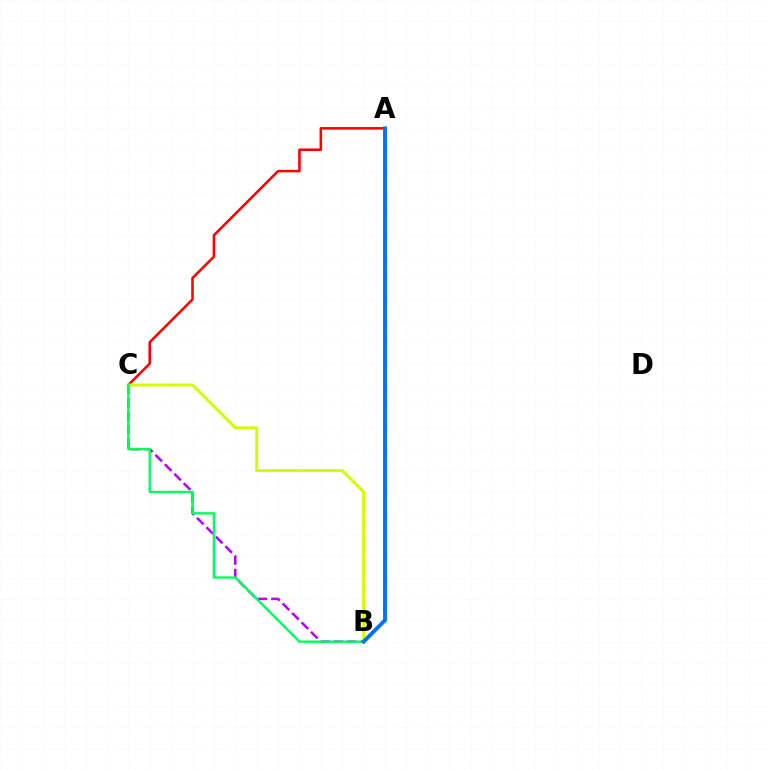{('A', 'C'): [{'color': '#ff0000', 'line_style': 'solid', 'thickness': 1.83}], ('B', 'C'): [{'color': '#b900ff', 'line_style': 'dashed', 'thickness': 1.82}, {'color': '#d1ff00', 'line_style': 'solid', 'thickness': 2.09}, {'color': '#00ff5c', 'line_style': 'solid', 'thickness': 1.73}], ('A', 'B'): [{'color': '#0074ff', 'line_style': 'solid', 'thickness': 2.8}]}